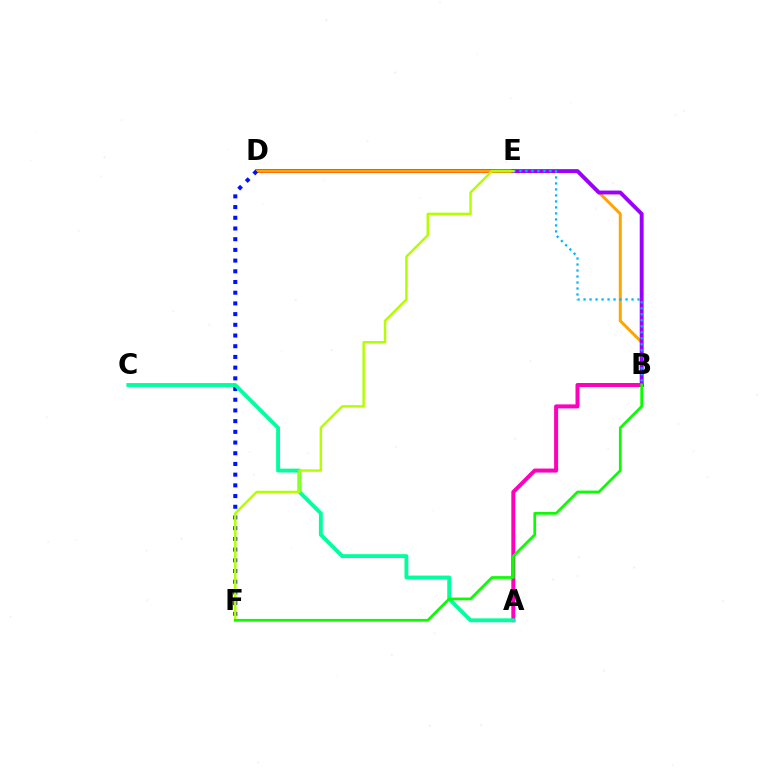{('D', 'E'): [{'color': '#ff0000', 'line_style': 'solid', 'thickness': 2.71}], ('B', 'D'): [{'color': '#ffa500', 'line_style': 'solid', 'thickness': 2.15}], ('D', 'F'): [{'color': '#0010ff', 'line_style': 'dotted', 'thickness': 2.91}], ('B', 'E'): [{'color': '#9b00ff', 'line_style': 'solid', 'thickness': 2.8}, {'color': '#00b5ff', 'line_style': 'dotted', 'thickness': 1.63}], ('A', 'B'): [{'color': '#ff00bd', 'line_style': 'solid', 'thickness': 2.88}], ('A', 'C'): [{'color': '#00ff9d', 'line_style': 'solid', 'thickness': 2.78}], ('E', 'F'): [{'color': '#b3ff00', 'line_style': 'solid', 'thickness': 1.78}], ('B', 'F'): [{'color': '#08ff00', 'line_style': 'solid', 'thickness': 1.95}]}